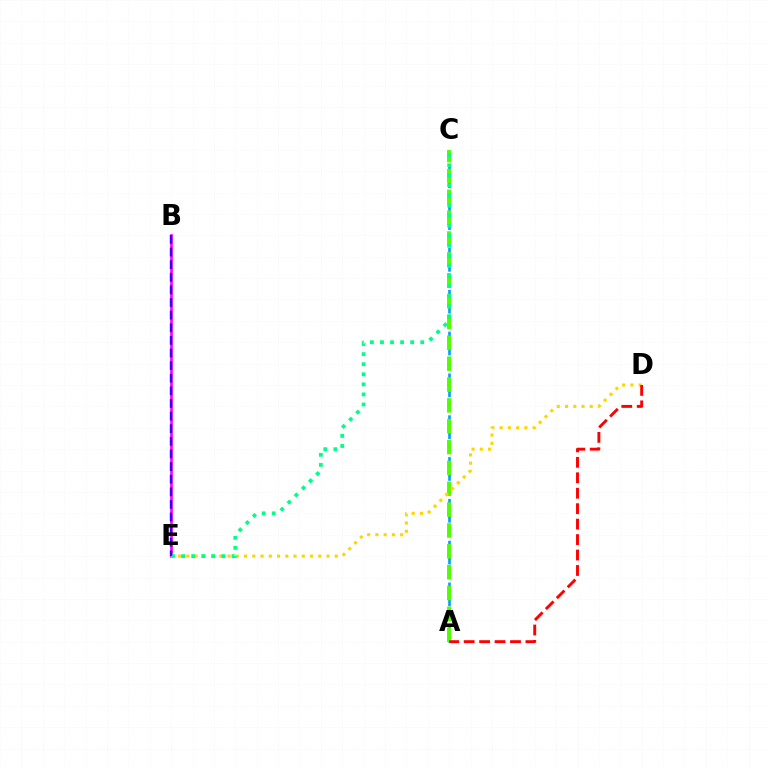{('B', 'E'): [{'color': '#ff00ed', 'line_style': 'solid', 'thickness': 1.93}, {'color': '#3700ff', 'line_style': 'dashed', 'thickness': 1.71}], ('A', 'C'): [{'color': '#009eff', 'line_style': 'dashed', 'thickness': 1.89}, {'color': '#4fff00', 'line_style': 'dashed', 'thickness': 2.83}], ('D', 'E'): [{'color': '#ffd500', 'line_style': 'dotted', 'thickness': 2.24}], ('A', 'D'): [{'color': '#ff0000', 'line_style': 'dashed', 'thickness': 2.1}], ('C', 'E'): [{'color': '#00ff86', 'line_style': 'dotted', 'thickness': 2.74}]}